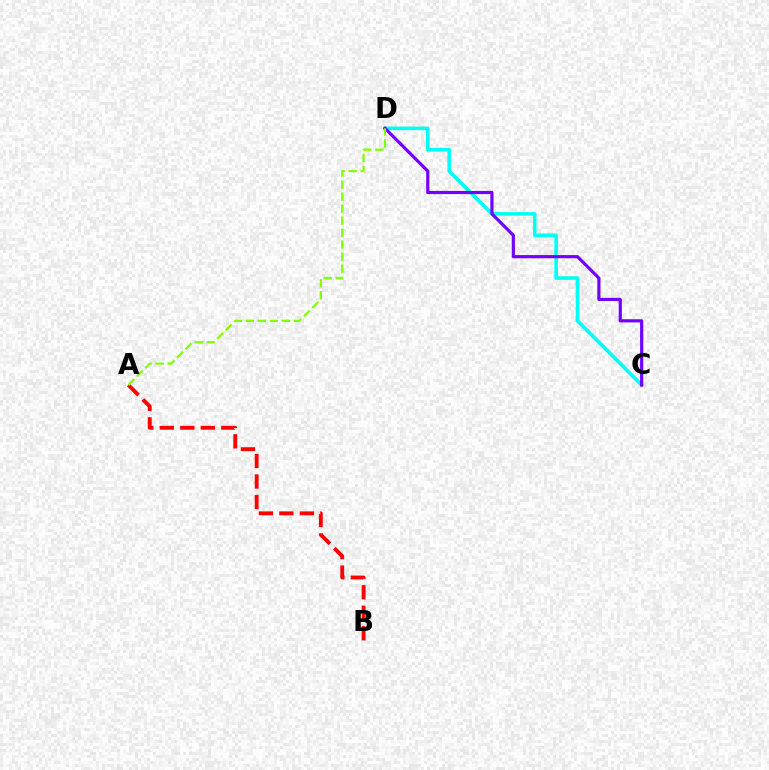{('C', 'D'): [{'color': '#00fff6', 'line_style': 'solid', 'thickness': 2.57}, {'color': '#7200ff', 'line_style': 'solid', 'thickness': 2.28}], ('A', 'B'): [{'color': '#ff0000', 'line_style': 'dashed', 'thickness': 2.79}], ('A', 'D'): [{'color': '#84ff00', 'line_style': 'dashed', 'thickness': 1.63}]}